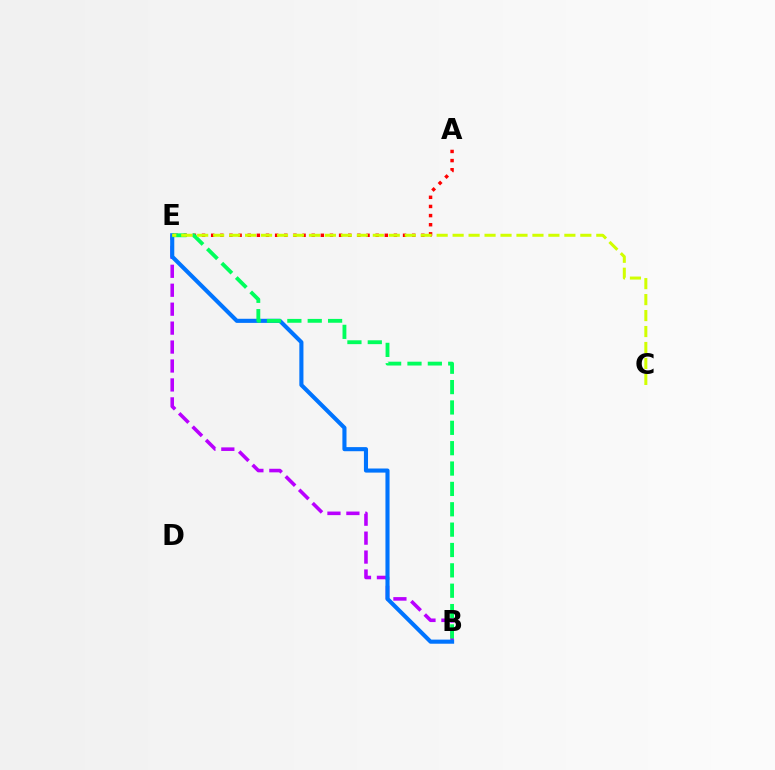{('A', 'E'): [{'color': '#ff0000', 'line_style': 'dotted', 'thickness': 2.48}], ('B', 'E'): [{'color': '#b900ff', 'line_style': 'dashed', 'thickness': 2.57}, {'color': '#0074ff', 'line_style': 'solid', 'thickness': 2.95}, {'color': '#00ff5c', 'line_style': 'dashed', 'thickness': 2.77}], ('C', 'E'): [{'color': '#d1ff00', 'line_style': 'dashed', 'thickness': 2.17}]}